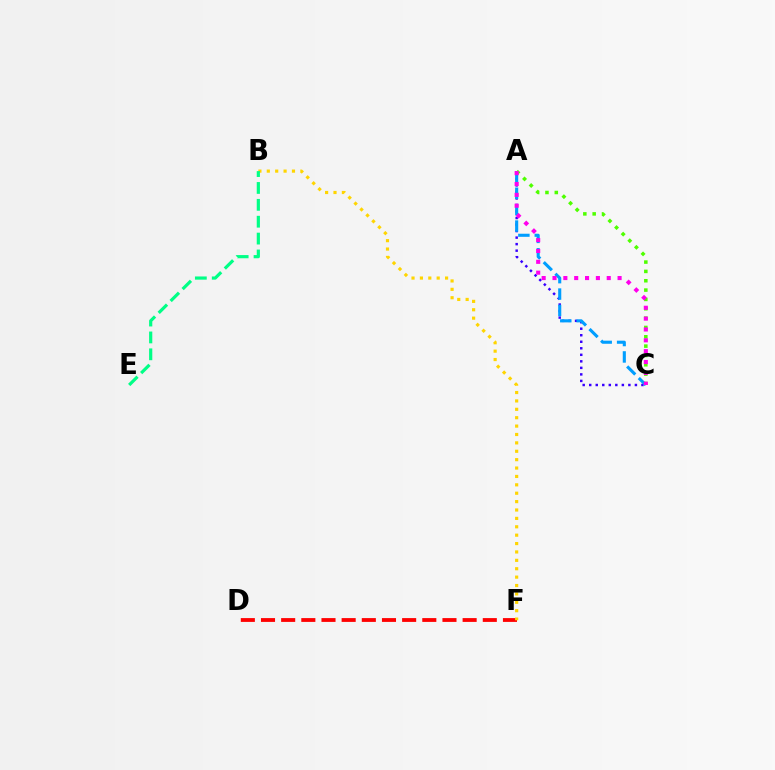{('A', 'C'): [{'color': '#3700ff', 'line_style': 'dotted', 'thickness': 1.77}, {'color': '#009eff', 'line_style': 'dashed', 'thickness': 2.23}, {'color': '#4fff00', 'line_style': 'dotted', 'thickness': 2.54}, {'color': '#ff00ed', 'line_style': 'dotted', 'thickness': 2.95}], ('D', 'F'): [{'color': '#ff0000', 'line_style': 'dashed', 'thickness': 2.74}], ('B', 'F'): [{'color': '#ffd500', 'line_style': 'dotted', 'thickness': 2.28}], ('B', 'E'): [{'color': '#00ff86', 'line_style': 'dashed', 'thickness': 2.29}]}